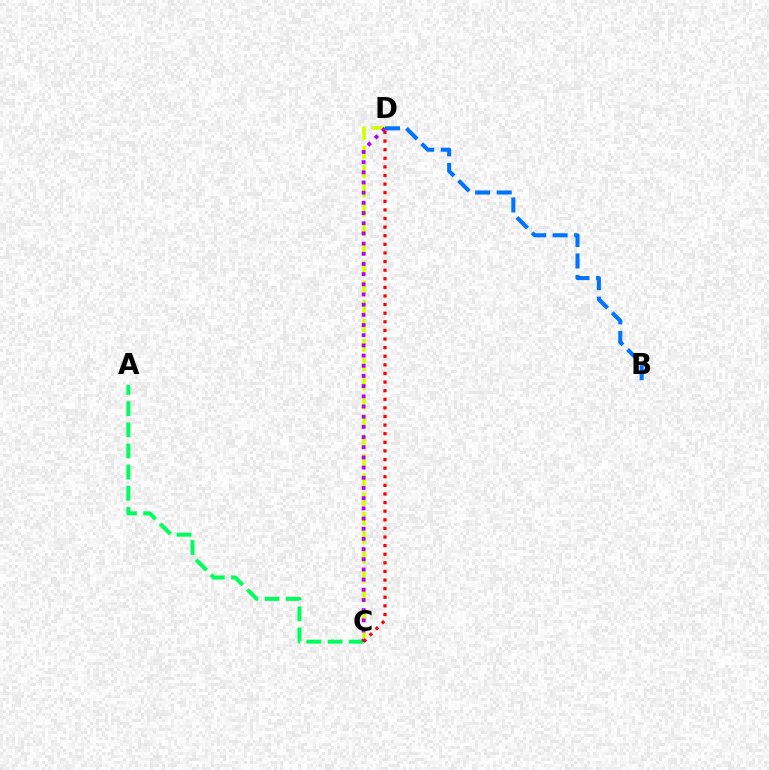{('A', 'C'): [{'color': '#00ff5c', 'line_style': 'dashed', 'thickness': 2.88}], ('C', 'D'): [{'color': '#d1ff00', 'line_style': 'dashed', 'thickness': 2.62}, {'color': '#b900ff', 'line_style': 'dotted', 'thickness': 2.77}, {'color': '#ff0000', 'line_style': 'dotted', 'thickness': 2.34}], ('B', 'D'): [{'color': '#0074ff', 'line_style': 'dashed', 'thickness': 2.93}]}